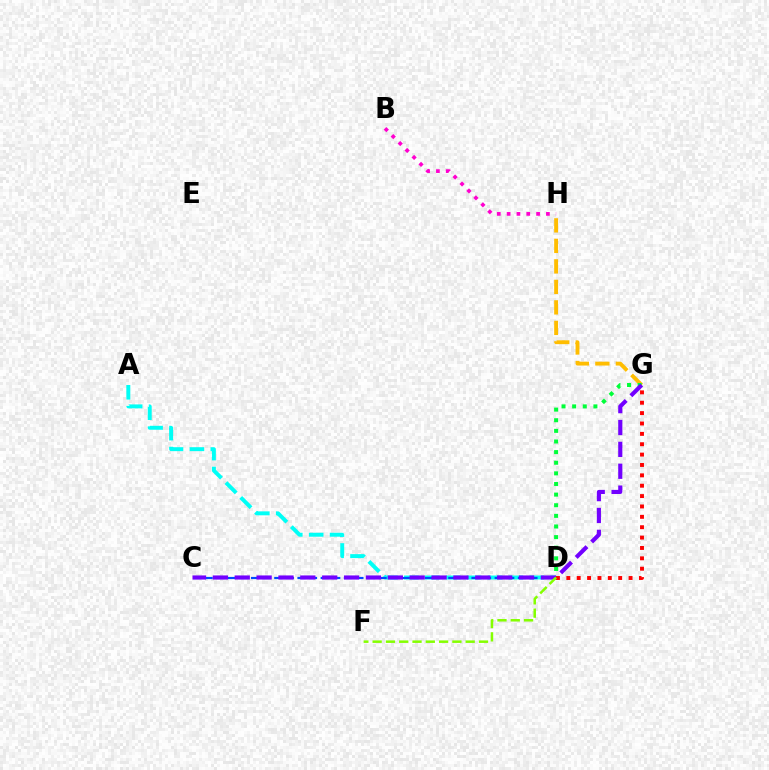{('A', 'D'): [{'color': '#00fff6', 'line_style': 'dashed', 'thickness': 2.84}], ('B', 'H'): [{'color': '#ff00cf', 'line_style': 'dotted', 'thickness': 2.67}], ('G', 'H'): [{'color': '#ffbd00', 'line_style': 'dashed', 'thickness': 2.78}], ('C', 'D'): [{'color': '#004bff', 'line_style': 'dashed', 'thickness': 1.58}], ('D', 'G'): [{'color': '#ff0000', 'line_style': 'dotted', 'thickness': 2.82}, {'color': '#00ff39', 'line_style': 'dotted', 'thickness': 2.89}], ('C', 'G'): [{'color': '#7200ff', 'line_style': 'dashed', 'thickness': 2.97}], ('D', 'F'): [{'color': '#84ff00', 'line_style': 'dashed', 'thickness': 1.81}]}